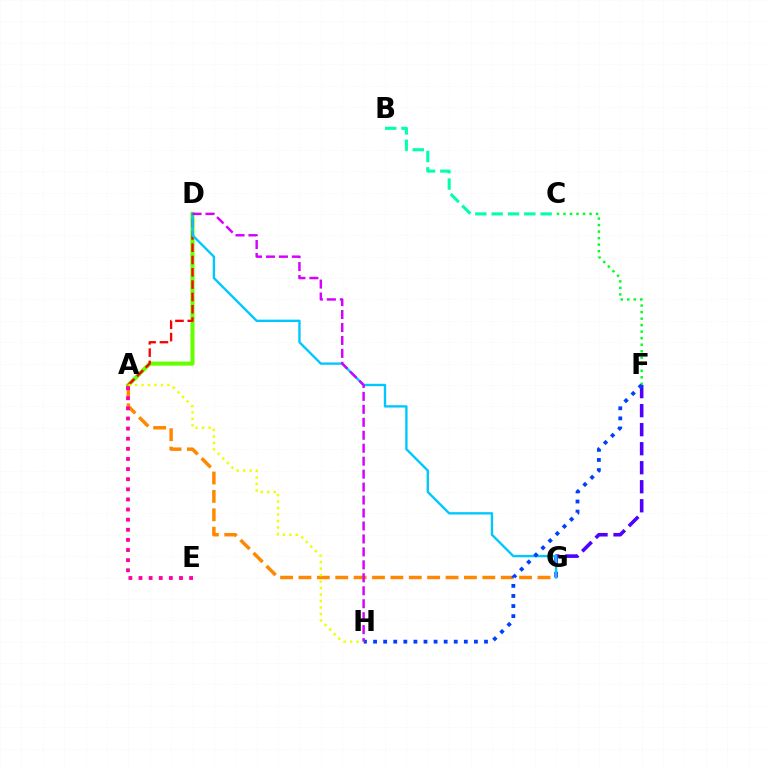{('A', 'D'): [{'color': '#66ff00', 'line_style': 'solid', 'thickness': 2.92}, {'color': '#ff0000', 'line_style': 'dashed', 'thickness': 1.67}], ('F', 'G'): [{'color': '#4f00ff', 'line_style': 'dashed', 'thickness': 2.58}], ('A', 'G'): [{'color': '#ff8800', 'line_style': 'dashed', 'thickness': 2.5}], ('D', 'G'): [{'color': '#00c7ff', 'line_style': 'solid', 'thickness': 1.7}], ('C', 'F'): [{'color': '#00ff27', 'line_style': 'dotted', 'thickness': 1.77}], ('F', 'H'): [{'color': '#003fff', 'line_style': 'dotted', 'thickness': 2.74}], ('A', 'H'): [{'color': '#eeff00', 'line_style': 'dotted', 'thickness': 1.76}], ('D', 'H'): [{'color': '#d600ff', 'line_style': 'dashed', 'thickness': 1.76}], ('B', 'C'): [{'color': '#00ffaf', 'line_style': 'dashed', 'thickness': 2.22}], ('A', 'E'): [{'color': '#ff00a0', 'line_style': 'dotted', 'thickness': 2.75}]}